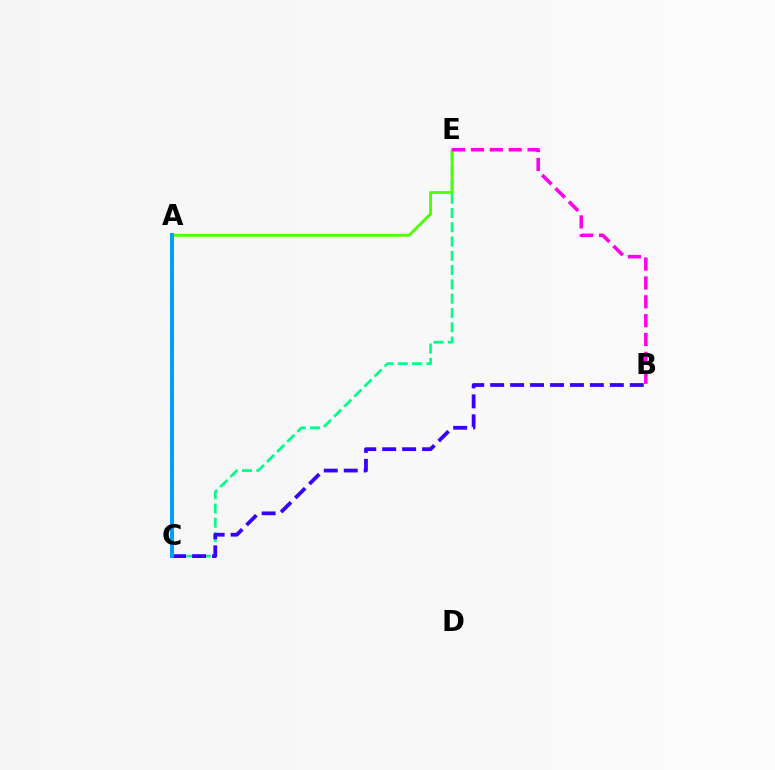{('C', 'E'): [{'color': '#00ff86', 'line_style': 'dashed', 'thickness': 1.94}], ('A', 'E'): [{'color': '#4fff00', 'line_style': 'solid', 'thickness': 2.05}], ('B', 'E'): [{'color': '#ff00ed', 'line_style': 'dashed', 'thickness': 2.56}], ('B', 'C'): [{'color': '#3700ff', 'line_style': 'dashed', 'thickness': 2.71}], ('A', 'C'): [{'color': '#ff0000', 'line_style': 'dotted', 'thickness': 1.68}, {'color': '#ffd500', 'line_style': 'dashed', 'thickness': 2.36}, {'color': '#009eff', 'line_style': 'solid', 'thickness': 2.85}]}